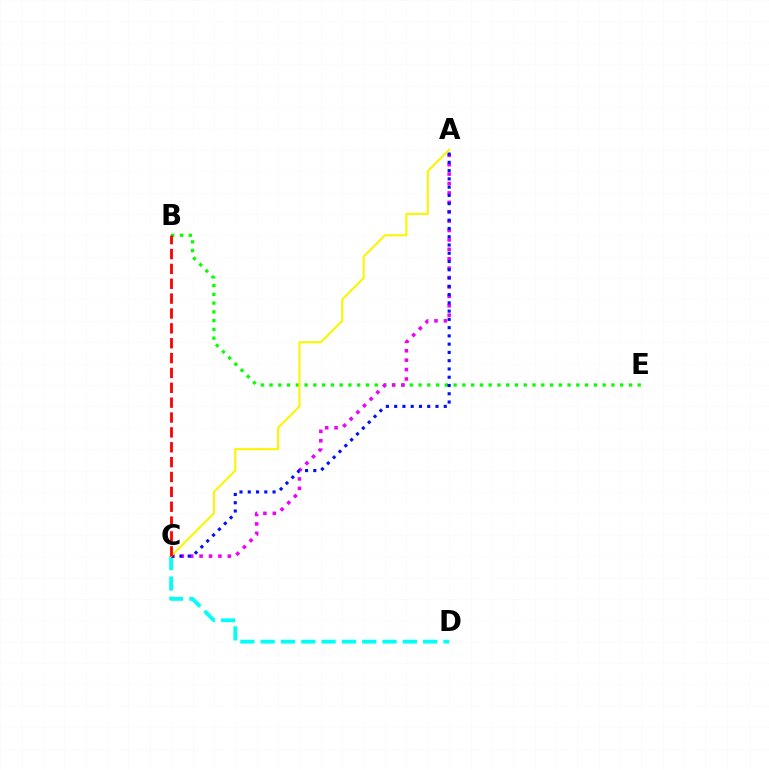{('B', 'E'): [{'color': '#08ff00', 'line_style': 'dotted', 'thickness': 2.38}], ('C', 'D'): [{'color': '#00fff6', 'line_style': 'dashed', 'thickness': 2.76}], ('A', 'C'): [{'color': '#ee00ff', 'line_style': 'dotted', 'thickness': 2.56}, {'color': '#0010ff', 'line_style': 'dotted', 'thickness': 2.25}, {'color': '#fcf500', 'line_style': 'solid', 'thickness': 1.51}], ('B', 'C'): [{'color': '#ff0000', 'line_style': 'dashed', 'thickness': 2.02}]}